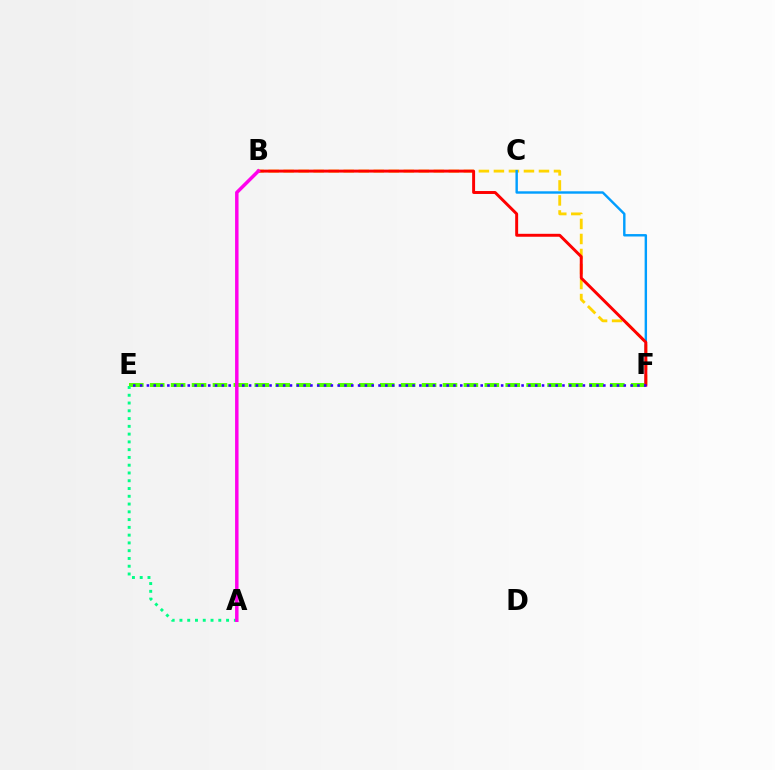{('E', 'F'): [{'color': '#4fff00', 'line_style': 'dashed', 'thickness': 2.84}, {'color': '#3700ff', 'line_style': 'dotted', 'thickness': 1.85}], ('A', 'E'): [{'color': '#00ff86', 'line_style': 'dotted', 'thickness': 2.11}], ('B', 'F'): [{'color': '#ffd500', 'line_style': 'dashed', 'thickness': 2.04}, {'color': '#ff0000', 'line_style': 'solid', 'thickness': 2.12}], ('C', 'F'): [{'color': '#009eff', 'line_style': 'solid', 'thickness': 1.74}], ('A', 'B'): [{'color': '#ff00ed', 'line_style': 'solid', 'thickness': 2.5}]}